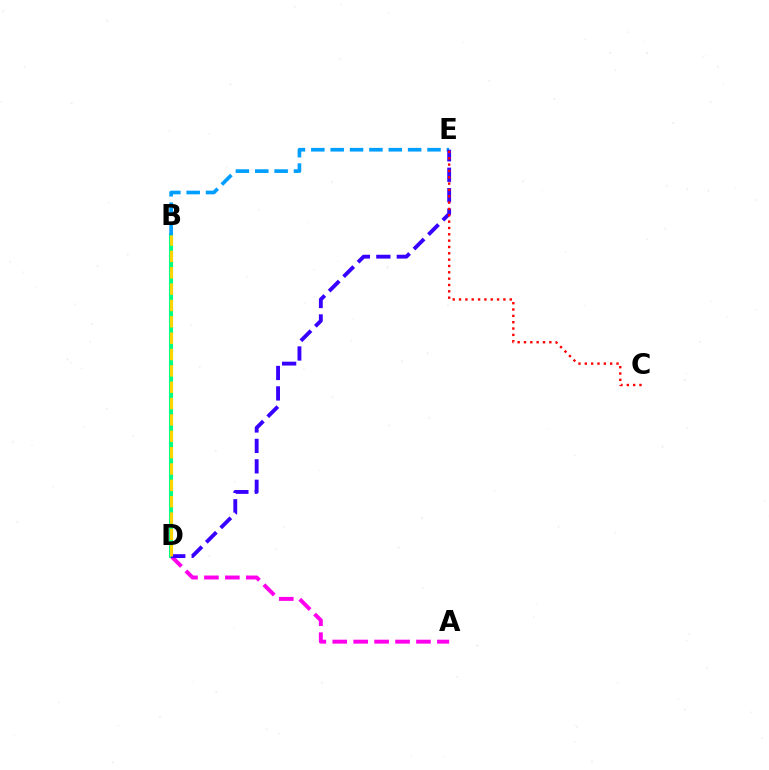{('B', 'D'): [{'color': '#4fff00', 'line_style': 'dashed', 'thickness': 2.73}, {'color': '#00ff86', 'line_style': 'solid', 'thickness': 2.93}, {'color': '#ffd500', 'line_style': 'dashed', 'thickness': 2.22}], ('A', 'D'): [{'color': '#ff00ed', 'line_style': 'dashed', 'thickness': 2.84}], ('B', 'E'): [{'color': '#009eff', 'line_style': 'dashed', 'thickness': 2.63}], ('D', 'E'): [{'color': '#3700ff', 'line_style': 'dashed', 'thickness': 2.78}], ('C', 'E'): [{'color': '#ff0000', 'line_style': 'dotted', 'thickness': 1.72}]}